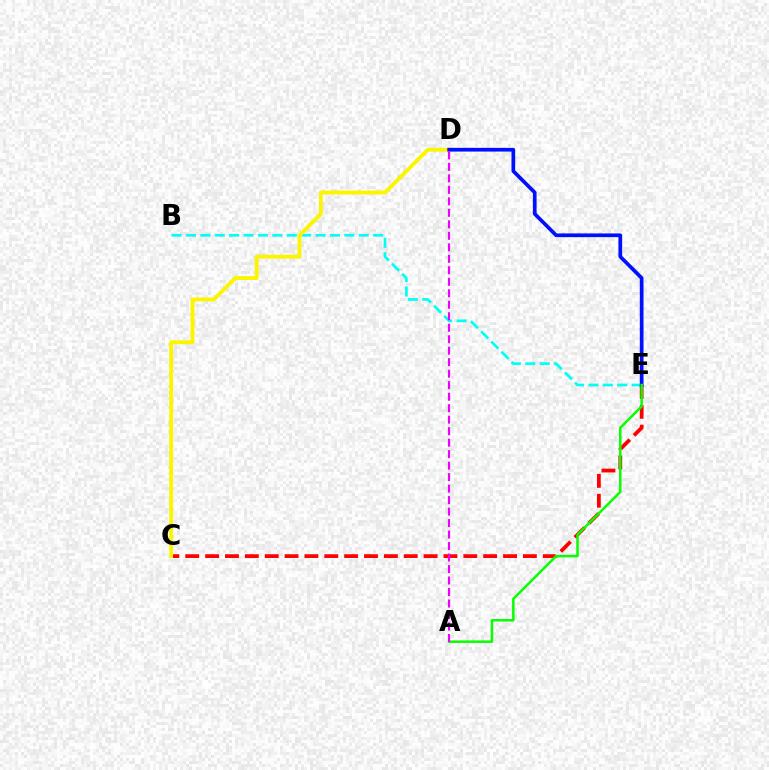{('C', 'E'): [{'color': '#ff0000', 'line_style': 'dashed', 'thickness': 2.7}], ('B', 'E'): [{'color': '#00fff6', 'line_style': 'dashed', 'thickness': 1.96}], ('C', 'D'): [{'color': '#fcf500', 'line_style': 'solid', 'thickness': 2.77}], ('D', 'E'): [{'color': '#0010ff', 'line_style': 'solid', 'thickness': 2.66}], ('A', 'E'): [{'color': '#08ff00', 'line_style': 'solid', 'thickness': 1.8}], ('A', 'D'): [{'color': '#ee00ff', 'line_style': 'dashed', 'thickness': 1.56}]}